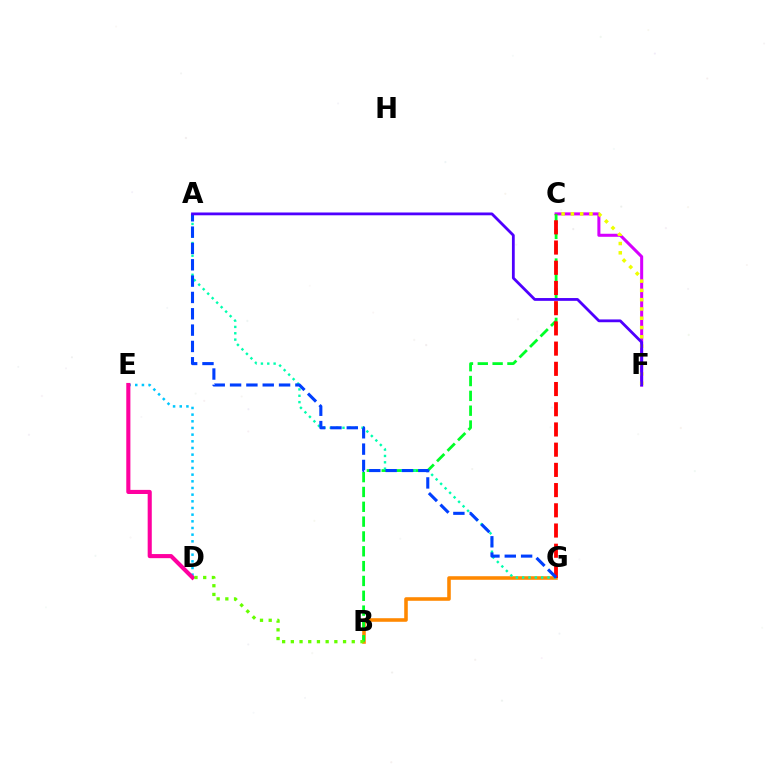{('D', 'E'): [{'color': '#00c7ff', 'line_style': 'dotted', 'thickness': 1.81}, {'color': '#ff00a0', 'line_style': 'solid', 'thickness': 2.96}], ('C', 'F'): [{'color': '#d600ff', 'line_style': 'solid', 'thickness': 2.18}, {'color': '#eeff00', 'line_style': 'dotted', 'thickness': 2.52}], ('B', 'G'): [{'color': '#ff8800', 'line_style': 'solid', 'thickness': 2.57}], ('B', 'C'): [{'color': '#00ff27', 'line_style': 'dashed', 'thickness': 2.01}], ('A', 'G'): [{'color': '#00ffaf', 'line_style': 'dotted', 'thickness': 1.73}, {'color': '#003fff', 'line_style': 'dashed', 'thickness': 2.22}], ('C', 'G'): [{'color': '#ff0000', 'line_style': 'dashed', 'thickness': 2.75}], ('A', 'F'): [{'color': '#4f00ff', 'line_style': 'solid', 'thickness': 2.01}], ('B', 'D'): [{'color': '#66ff00', 'line_style': 'dotted', 'thickness': 2.36}]}